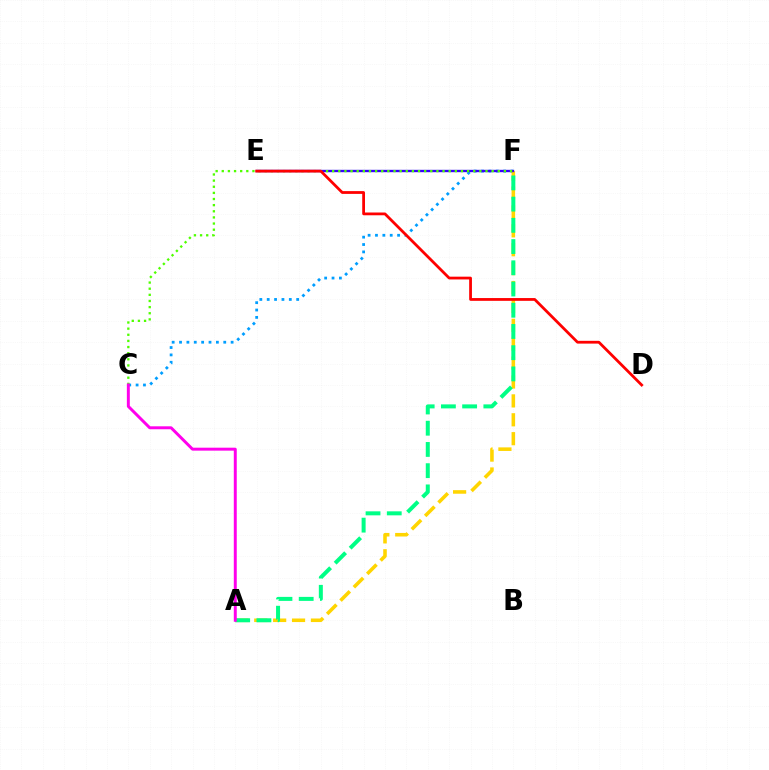{('C', 'F'): [{'color': '#009eff', 'line_style': 'dotted', 'thickness': 2.0}, {'color': '#4fff00', 'line_style': 'dotted', 'thickness': 1.67}], ('A', 'F'): [{'color': '#ffd500', 'line_style': 'dashed', 'thickness': 2.57}, {'color': '#00ff86', 'line_style': 'dashed', 'thickness': 2.88}], ('E', 'F'): [{'color': '#3700ff', 'line_style': 'solid', 'thickness': 1.7}], ('D', 'E'): [{'color': '#ff0000', 'line_style': 'solid', 'thickness': 2.0}], ('A', 'C'): [{'color': '#ff00ed', 'line_style': 'solid', 'thickness': 2.13}]}